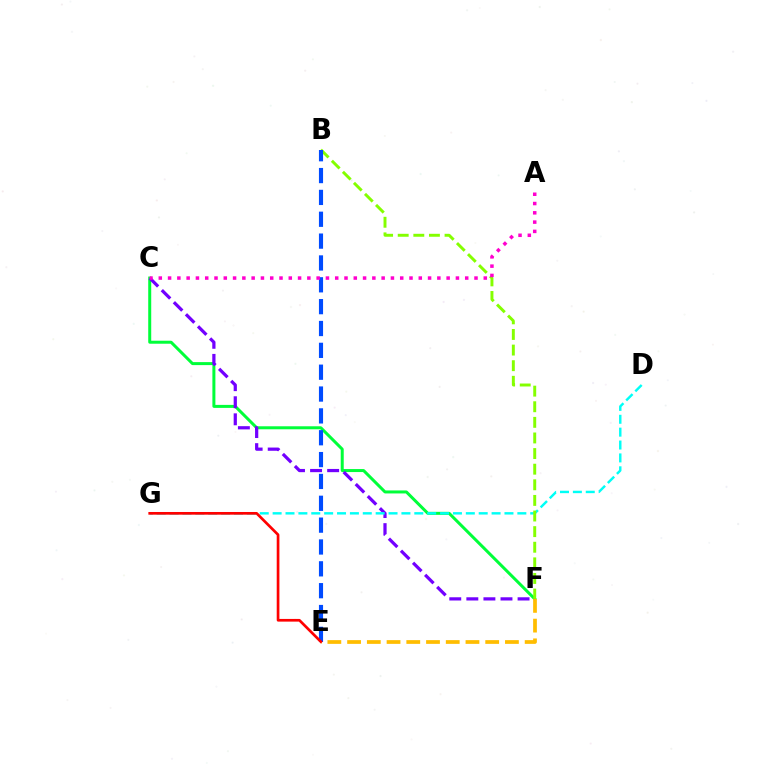{('C', 'F'): [{'color': '#00ff39', 'line_style': 'solid', 'thickness': 2.16}, {'color': '#7200ff', 'line_style': 'dashed', 'thickness': 2.32}], ('E', 'F'): [{'color': '#ffbd00', 'line_style': 'dashed', 'thickness': 2.68}], ('D', 'G'): [{'color': '#00fff6', 'line_style': 'dashed', 'thickness': 1.75}], ('B', 'F'): [{'color': '#84ff00', 'line_style': 'dashed', 'thickness': 2.12}], ('B', 'E'): [{'color': '#004bff', 'line_style': 'dashed', 'thickness': 2.97}], ('A', 'C'): [{'color': '#ff00cf', 'line_style': 'dotted', 'thickness': 2.52}], ('E', 'G'): [{'color': '#ff0000', 'line_style': 'solid', 'thickness': 1.94}]}